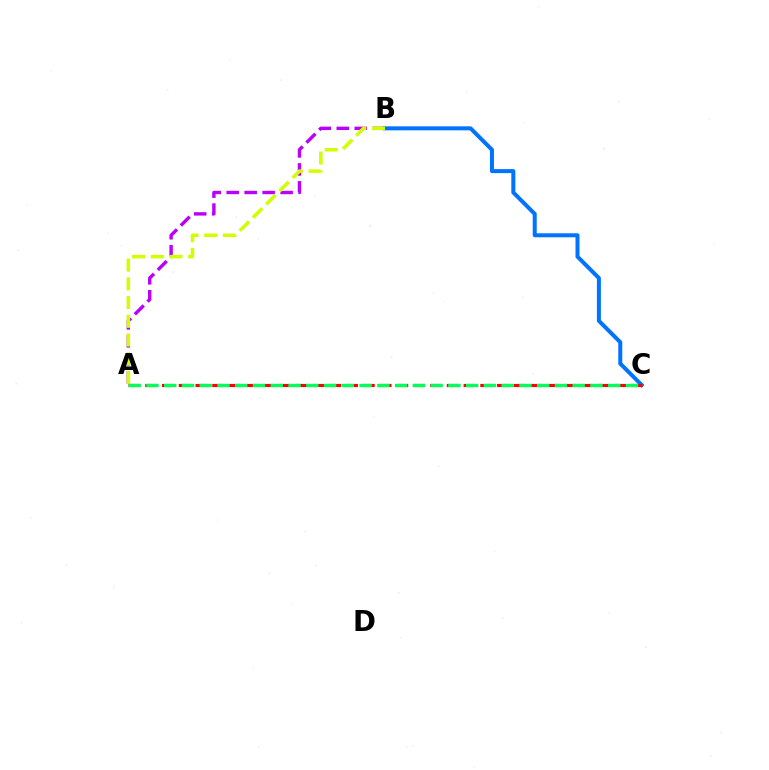{('A', 'B'): [{'color': '#b900ff', 'line_style': 'dashed', 'thickness': 2.44}, {'color': '#d1ff00', 'line_style': 'dashed', 'thickness': 2.54}], ('B', 'C'): [{'color': '#0074ff', 'line_style': 'solid', 'thickness': 2.89}], ('A', 'C'): [{'color': '#ff0000', 'line_style': 'dashed', 'thickness': 2.28}, {'color': '#00ff5c', 'line_style': 'dashed', 'thickness': 2.41}]}